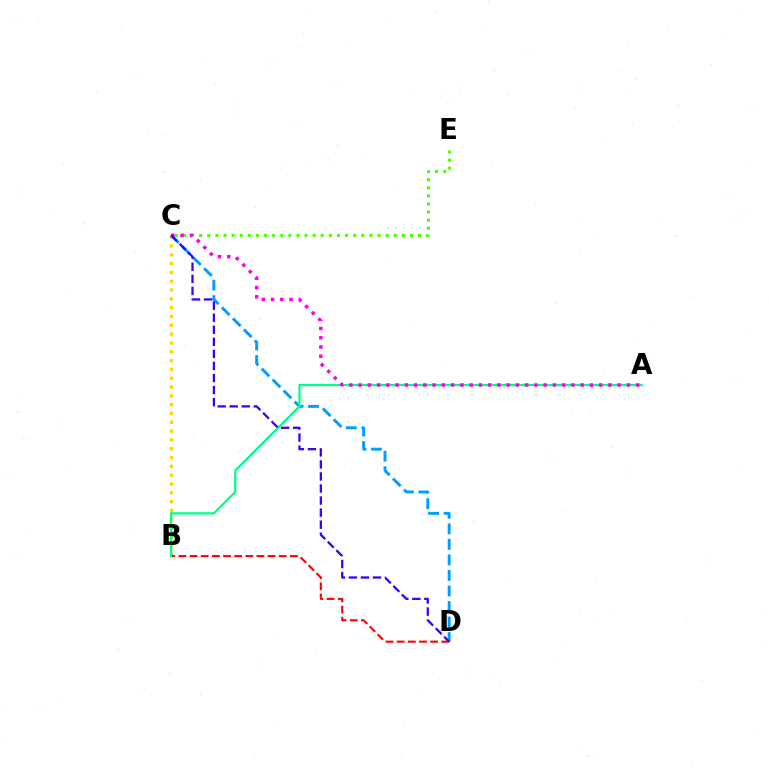{('B', 'C'): [{'color': '#ffd500', 'line_style': 'dotted', 'thickness': 2.4}], ('C', 'E'): [{'color': '#4fff00', 'line_style': 'dotted', 'thickness': 2.2}], ('C', 'D'): [{'color': '#009eff', 'line_style': 'dashed', 'thickness': 2.11}, {'color': '#3700ff', 'line_style': 'dashed', 'thickness': 1.64}], ('B', 'D'): [{'color': '#ff0000', 'line_style': 'dashed', 'thickness': 1.51}], ('A', 'B'): [{'color': '#00ff86', 'line_style': 'solid', 'thickness': 1.61}], ('A', 'C'): [{'color': '#ff00ed', 'line_style': 'dotted', 'thickness': 2.51}]}